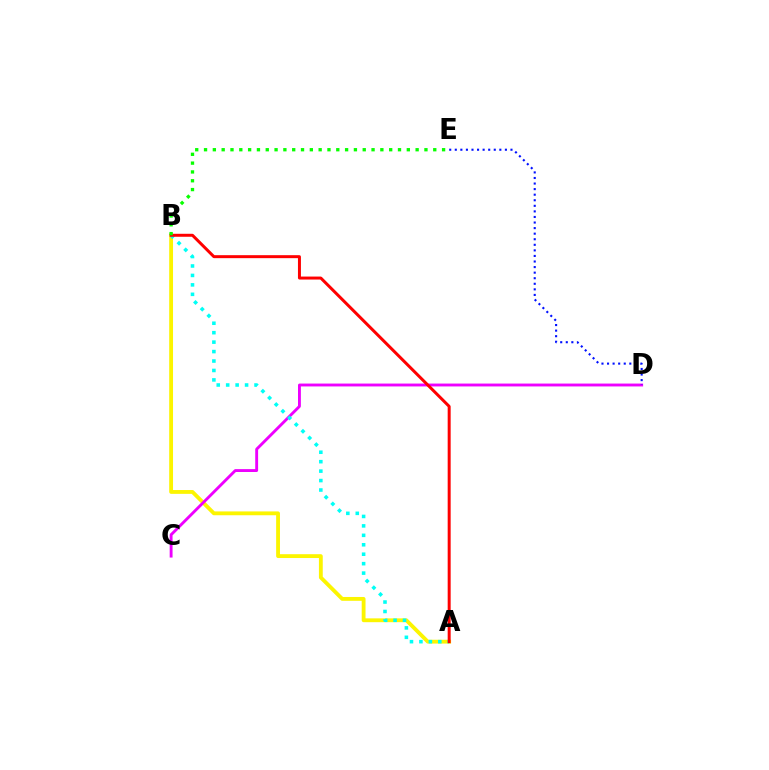{('A', 'B'): [{'color': '#fcf500', 'line_style': 'solid', 'thickness': 2.75}, {'color': '#00fff6', 'line_style': 'dotted', 'thickness': 2.57}, {'color': '#ff0000', 'line_style': 'solid', 'thickness': 2.15}], ('C', 'D'): [{'color': '#ee00ff', 'line_style': 'solid', 'thickness': 2.07}], ('D', 'E'): [{'color': '#0010ff', 'line_style': 'dotted', 'thickness': 1.51}], ('B', 'E'): [{'color': '#08ff00', 'line_style': 'dotted', 'thickness': 2.4}]}